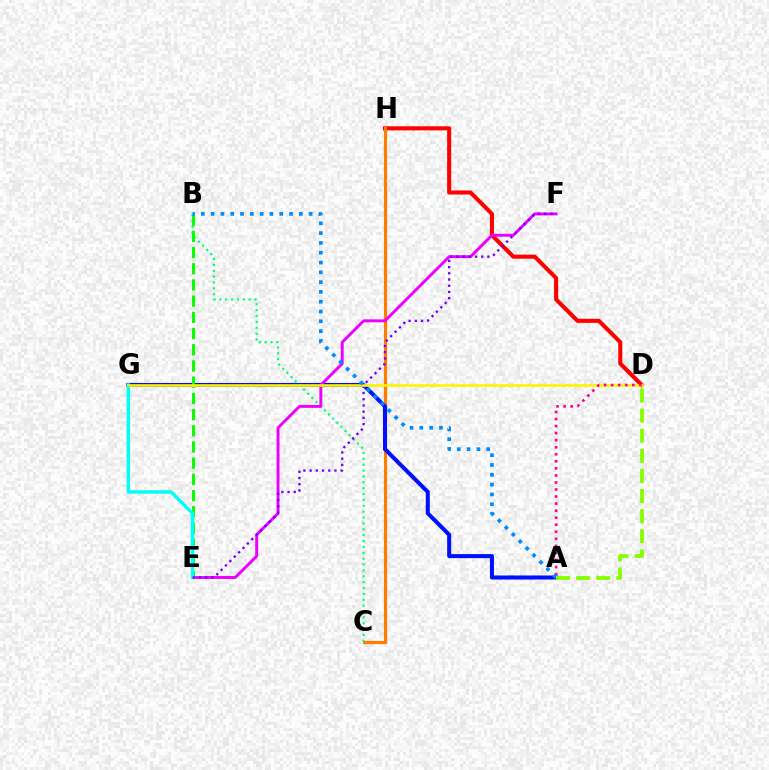{('D', 'H'): [{'color': '#ff0000', 'line_style': 'solid', 'thickness': 2.93}], ('C', 'H'): [{'color': '#ff7c00', 'line_style': 'solid', 'thickness': 2.3}], ('A', 'G'): [{'color': '#0010ff', 'line_style': 'solid', 'thickness': 2.91}], ('B', 'C'): [{'color': '#00ff74', 'line_style': 'dotted', 'thickness': 1.6}], ('E', 'F'): [{'color': '#ee00ff', 'line_style': 'solid', 'thickness': 2.11}, {'color': '#7200ff', 'line_style': 'dotted', 'thickness': 1.69}], ('B', 'E'): [{'color': '#08ff00', 'line_style': 'dashed', 'thickness': 2.2}], ('E', 'G'): [{'color': '#00fff6', 'line_style': 'solid', 'thickness': 2.48}], ('D', 'G'): [{'color': '#fcf500', 'line_style': 'solid', 'thickness': 1.9}], ('A', 'D'): [{'color': '#ff0094', 'line_style': 'dotted', 'thickness': 1.91}, {'color': '#84ff00', 'line_style': 'dashed', 'thickness': 2.73}], ('A', 'B'): [{'color': '#008cff', 'line_style': 'dotted', 'thickness': 2.66}]}